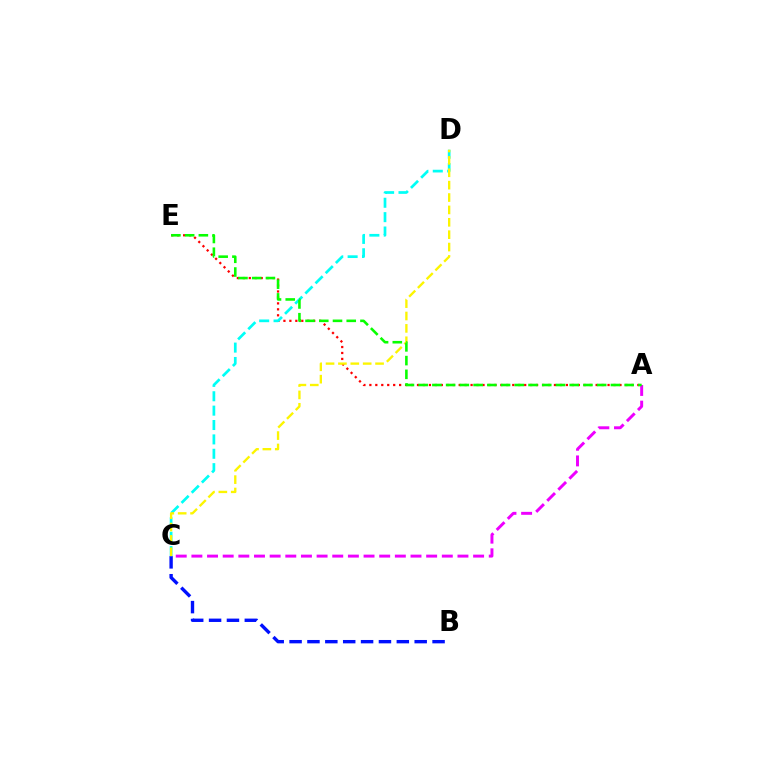{('B', 'C'): [{'color': '#0010ff', 'line_style': 'dashed', 'thickness': 2.43}], ('A', 'E'): [{'color': '#ff0000', 'line_style': 'dotted', 'thickness': 1.62}, {'color': '#08ff00', 'line_style': 'dashed', 'thickness': 1.87}], ('C', 'D'): [{'color': '#00fff6', 'line_style': 'dashed', 'thickness': 1.95}, {'color': '#fcf500', 'line_style': 'dashed', 'thickness': 1.68}], ('A', 'C'): [{'color': '#ee00ff', 'line_style': 'dashed', 'thickness': 2.13}]}